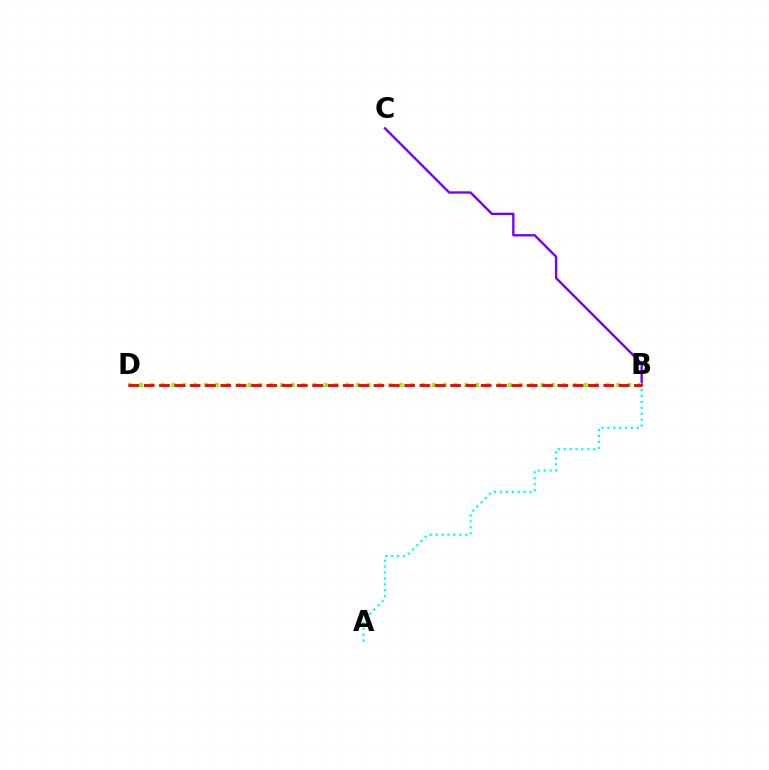{('B', 'C'): [{'color': '#7200ff', 'line_style': 'solid', 'thickness': 1.69}], ('A', 'B'): [{'color': '#00fff6', 'line_style': 'dotted', 'thickness': 1.61}], ('B', 'D'): [{'color': '#84ff00', 'line_style': 'dotted', 'thickness': 2.95}, {'color': '#ff0000', 'line_style': 'dashed', 'thickness': 2.08}]}